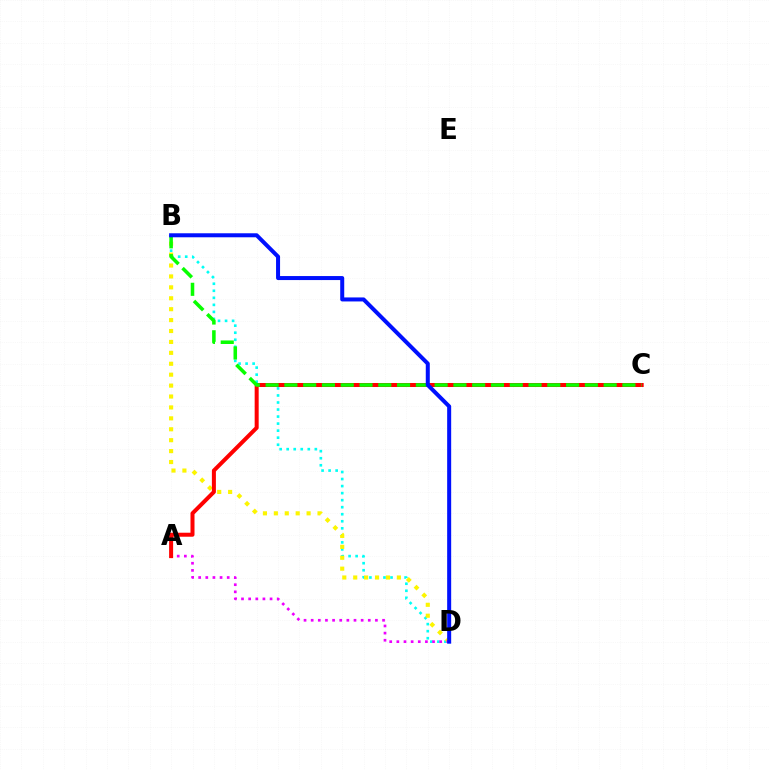{('B', 'D'): [{'color': '#00fff6', 'line_style': 'dotted', 'thickness': 1.91}, {'color': '#fcf500', 'line_style': 'dotted', 'thickness': 2.97}, {'color': '#0010ff', 'line_style': 'solid', 'thickness': 2.89}], ('A', 'D'): [{'color': '#ee00ff', 'line_style': 'dotted', 'thickness': 1.94}], ('A', 'C'): [{'color': '#ff0000', 'line_style': 'solid', 'thickness': 2.89}], ('B', 'C'): [{'color': '#08ff00', 'line_style': 'dashed', 'thickness': 2.55}]}